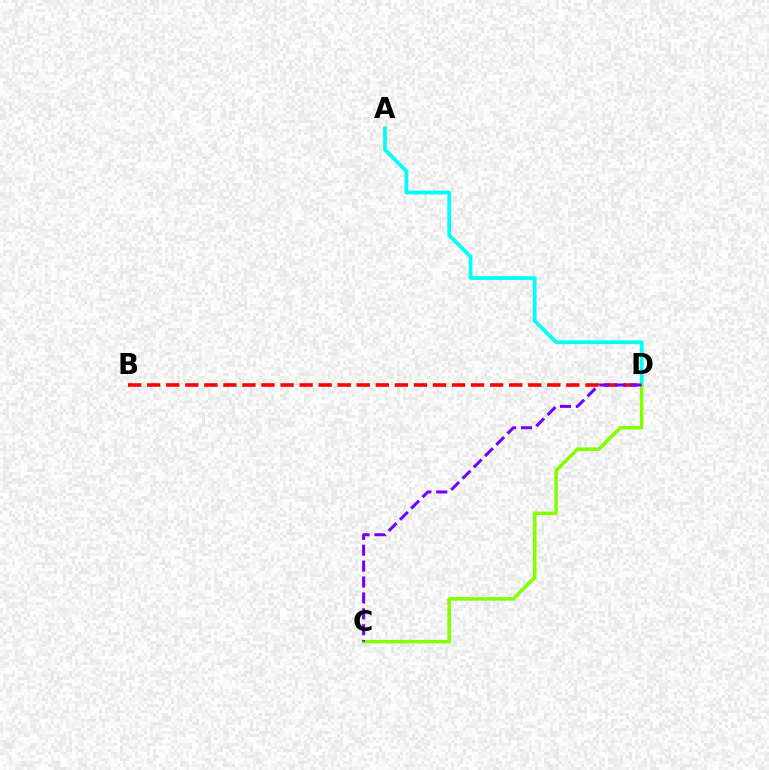{('A', 'D'): [{'color': '#00fff6', 'line_style': 'solid', 'thickness': 2.7}], ('B', 'D'): [{'color': '#ff0000', 'line_style': 'dashed', 'thickness': 2.59}], ('C', 'D'): [{'color': '#84ff00', 'line_style': 'solid', 'thickness': 2.54}, {'color': '#7200ff', 'line_style': 'dashed', 'thickness': 2.16}]}